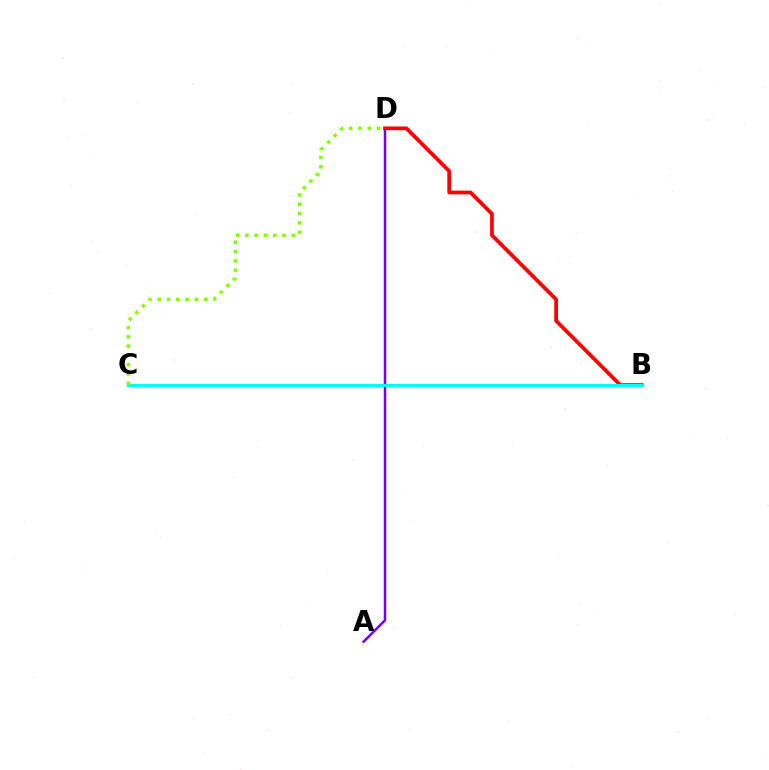{('A', 'D'): [{'color': '#7200ff', 'line_style': 'solid', 'thickness': 1.79}], ('B', 'D'): [{'color': '#ff0000', 'line_style': 'solid', 'thickness': 2.69}], ('B', 'C'): [{'color': '#00fff6', 'line_style': 'solid', 'thickness': 2.34}], ('C', 'D'): [{'color': '#84ff00', 'line_style': 'dotted', 'thickness': 2.52}]}